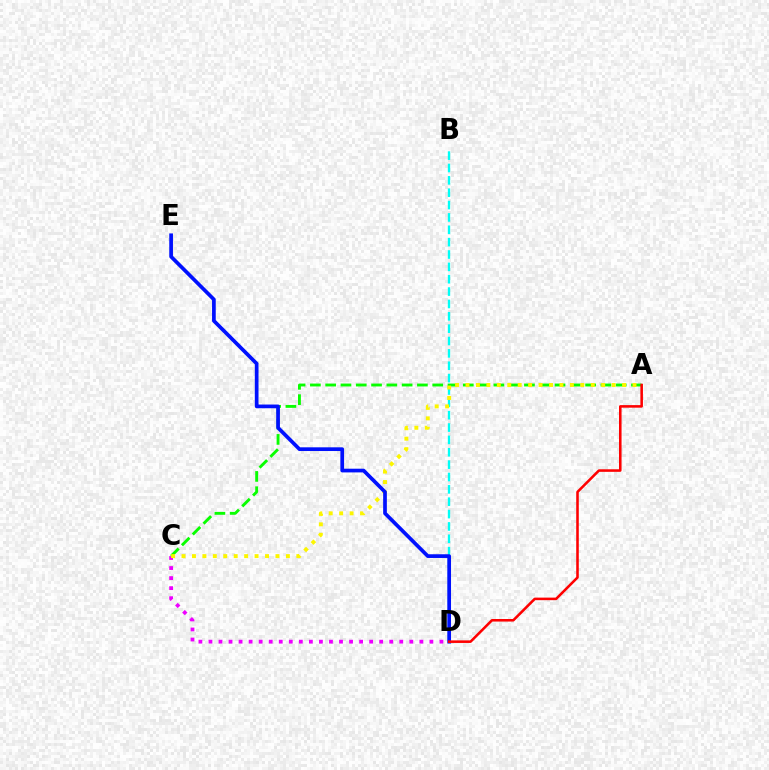{('C', 'D'): [{'color': '#ee00ff', 'line_style': 'dotted', 'thickness': 2.73}], ('A', 'C'): [{'color': '#08ff00', 'line_style': 'dashed', 'thickness': 2.08}, {'color': '#fcf500', 'line_style': 'dotted', 'thickness': 2.84}], ('B', 'D'): [{'color': '#00fff6', 'line_style': 'dashed', 'thickness': 1.68}], ('D', 'E'): [{'color': '#0010ff', 'line_style': 'solid', 'thickness': 2.67}], ('A', 'D'): [{'color': '#ff0000', 'line_style': 'solid', 'thickness': 1.84}]}